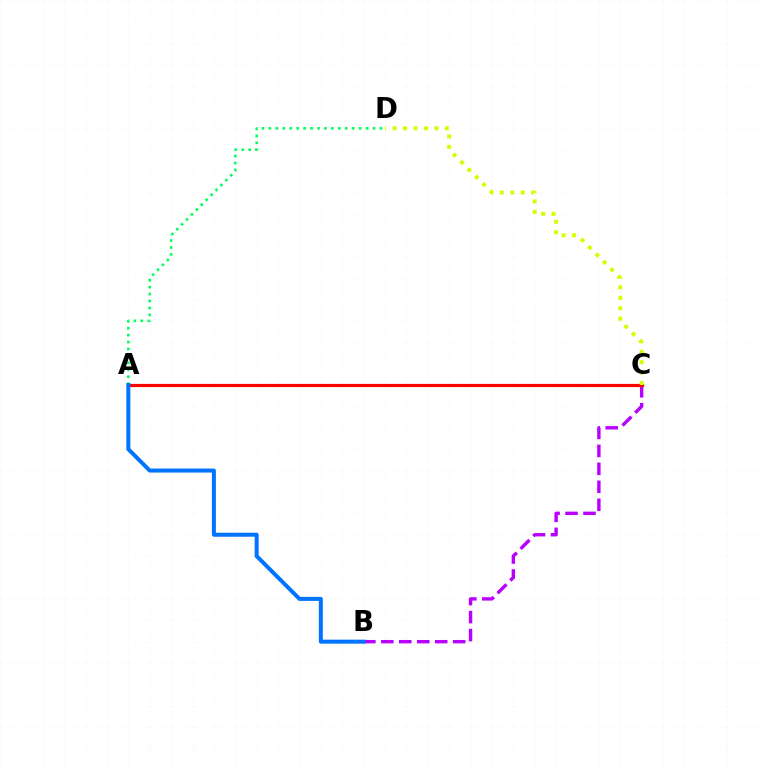{('A', 'D'): [{'color': '#00ff5c', 'line_style': 'dotted', 'thickness': 1.88}], ('B', 'C'): [{'color': '#b900ff', 'line_style': 'dashed', 'thickness': 2.44}], ('A', 'C'): [{'color': '#ff0000', 'line_style': 'solid', 'thickness': 2.29}], ('A', 'B'): [{'color': '#0074ff', 'line_style': 'solid', 'thickness': 2.88}], ('C', 'D'): [{'color': '#d1ff00', 'line_style': 'dotted', 'thickness': 2.84}]}